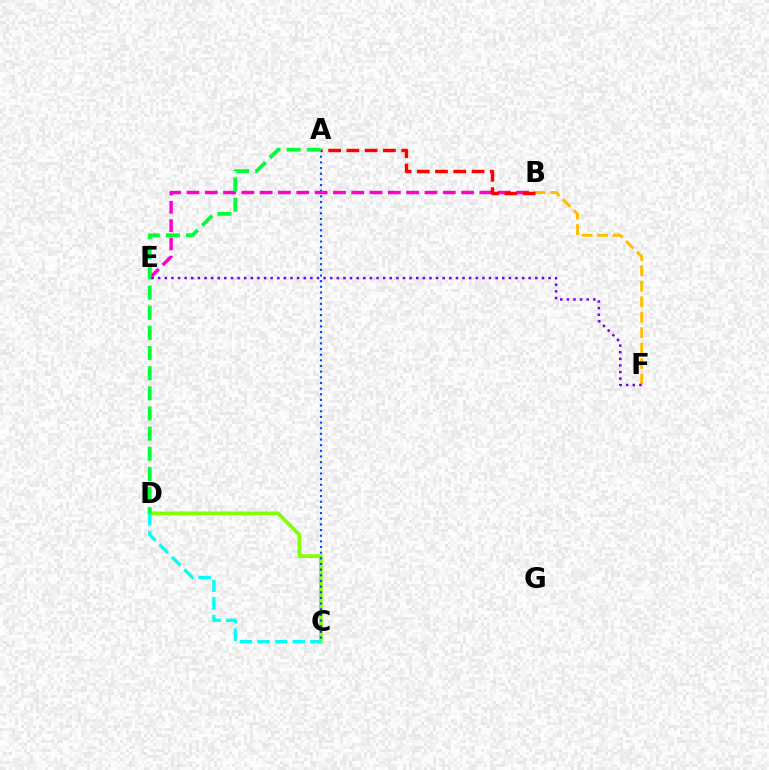{('B', 'F'): [{'color': '#ffbd00', 'line_style': 'dashed', 'thickness': 2.1}], ('C', 'D'): [{'color': '#84ff00', 'line_style': 'solid', 'thickness': 2.69}, {'color': '#00fff6', 'line_style': 'dashed', 'thickness': 2.39}], ('A', 'C'): [{'color': '#004bff', 'line_style': 'dotted', 'thickness': 1.54}], ('B', 'E'): [{'color': '#ff00cf', 'line_style': 'dashed', 'thickness': 2.49}], ('A', 'D'): [{'color': '#00ff39', 'line_style': 'dashed', 'thickness': 2.74}], ('A', 'B'): [{'color': '#ff0000', 'line_style': 'dashed', 'thickness': 2.48}], ('E', 'F'): [{'color': '#7200ff', 'line_style': 'dotted', 'thickness': 1.8}]}